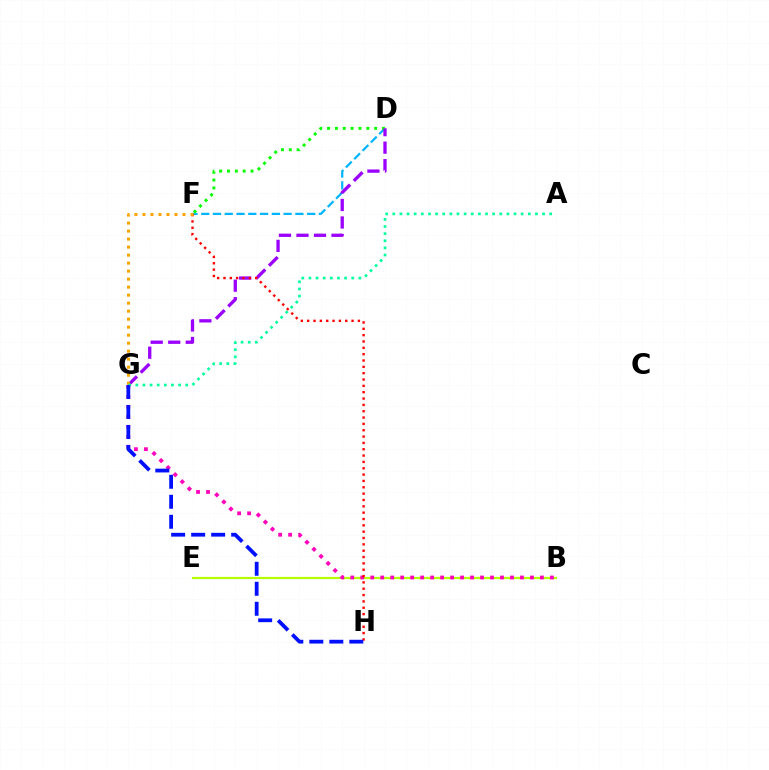{('D', 'F'): [{'color': '#00b5ff', 'line_style': 'dashed', 'thickness': 1.6}, {'color': '#08ff00', 'line_style': 'dotted', 'thickness': 2.13}], ('B', 'E'): [{'color': '#b3ff00', 'line_style': 'solid', 'thickness': 1.58}], ('B', 'G'): [{'color': '#ff00bd', 'line_style': 'dotted', 'thickness': 2.71}], ('D', 'G'): [{'color': '#9b00ff', 'line_style': 'dashed', 'thickness': 2.38}], ('F', 'H'): [{'color': '#ff0000', 'line_style': 'dotted', 'thickness': 1.72}], ('F', 'G'): [{'color': '#ffa500', 'line_style': 'dotted', 'thickness': 2.18}], ('A', 'G'): [{'color': '#00ff9d', 'line_style': 'dotted', 'thickness': 1.94}], ('G', 'H'): [{'color': '#0010ff', 'line_style': 'dashed', 'thickness': 2.72}]}